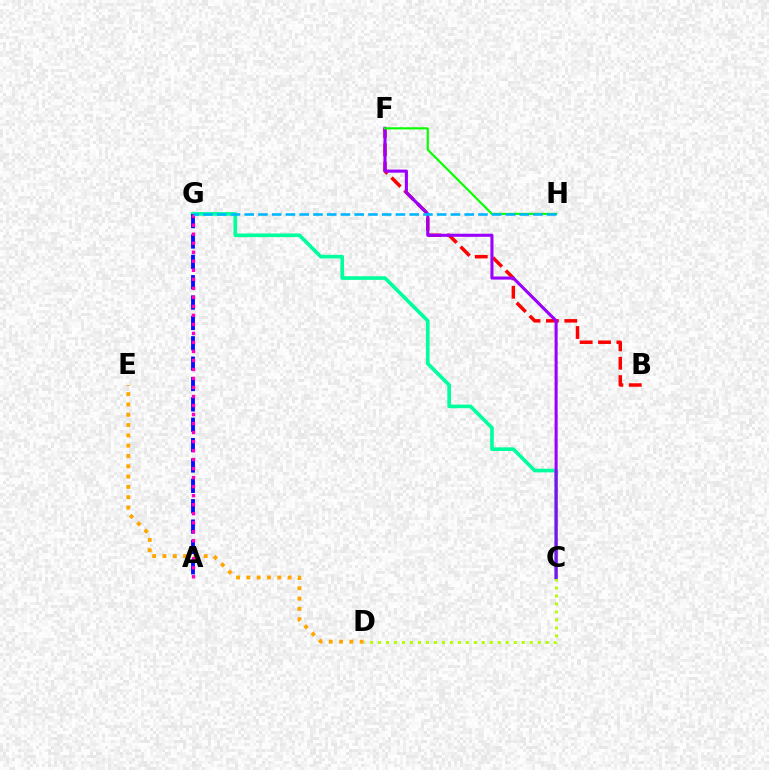{('C', 'G'): [{'color': '#00ff9d', 'line_style': 'solid', 'thickness': 2.62}], ('D', 'E'): [{'color': '#ffa500', 'line_style': 'dotted', 'thickness': 2.8}], ('B', 'F'): [{'color': '#ff0000', 'line_style': 'dashed', 'thickness': 2.5}], ('C', 'D'): [{'color': '#b3ff00', 'line_style': 'dotted', 'thickness': 2.17}], ('A', 'G'): [{'color': '#0010ff', 'line_style': 'dashed', 'thickness': 2.77}, {'color': '#ff00bd', 'line_style': 'dotted', 'thickness': 2.45}], ('C', 'F'): [{'color': '#9b00ff', 'line_style': 'solid', 'thickness': 2.22}], ('F', 'H'): [{'color': '#08ff00', 'line_style': 'solid', 'thickness': 1.55}], ('G', 'H'): [{'color': '#00b5ff', 'line_style': 'dashed', 'thickness': 1.87}]}